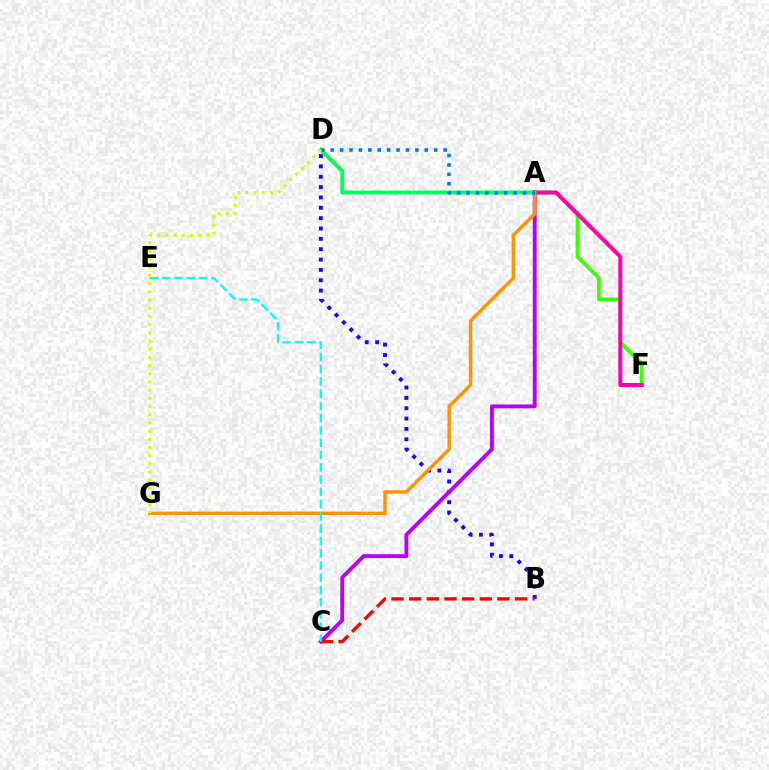{('A', 'F'): [{'color': '#3dff00', 'line_style': 'solid', 'thickness': 2.69}, {'color': '#ff00ac', 'line_style': 'solid', 'thickness': 2.88}], ('A', 'D'): [{'color': '#00ff5c', 'line_style': 'solid', 'thickness': 2.78}, {'color': '#0074ff', 'line_style': 'dotted', 'thickness': 2.56}], ('B', 'D'): [{'color': '#2500ff', 'line_style': 'dotted', 'thickness': 2.81}], ('A', 'C'): [{'color': '#b900ff', 'line_style': 'solid', 'thickness': 2.79}], ('A', 'G'): [{'color': '#ff9400', 'line_style': 'solid', 'thickness': 2.5}], ('B', 'C'): [{'color': '#ff0000', 'line_style': 'dashed', 'thickness': 2.4}], ('C', 'E'): [{'color': '#00fff6', 'line_style': 'dashed', 'thickness': 1.67}], ('D', 'G'): [{'color': '#d1ff00', 'line_style': 'dotted', 'thickness': 2.23}]}